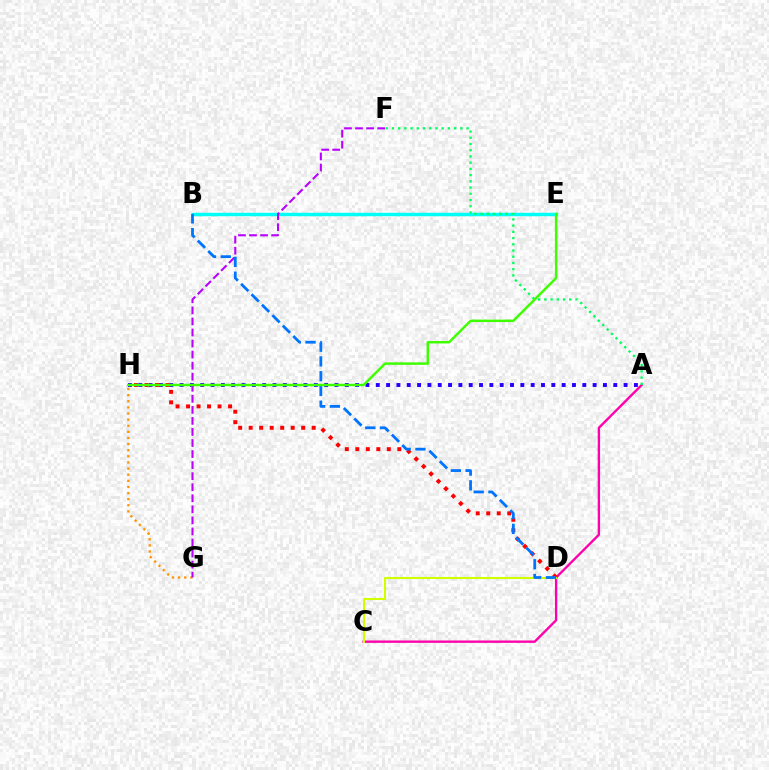{('A', 'C'): [{'color': '#ff00ac', 'line_style': 'solid', 'thickness': 1.7}], ('D', 'H'): [{'color': '#ff0000', 'line_style': 'dotted', 'thickness': 2.85}], ('A', 'H'): [{'color': '#2500ff', 'line_style': 'dotted', 'thickness': 2.81}], ('C', 'D'): [{'color': '#d1ff00', 'line_style': 'solid', 'thickness': 1.51}], ('G', 'H'): [{'color': '#ff9400', 'line_style': 'dotted', 'thickness': 1.66}], ('B', 'E'): [{'color': '#00fff6', 'line_style': 'solid', 'thickness': 2.48}], ('F', 'G'): [{'color': '#b900ff', 'line_style': 'dashed', 'thickness': 1.5}], ('B', 'D'): [{'color': '#0074ff', 'line_style': 'dashed', 'thickness': 2.0}], ('A', 'F'): [{'color': '#00ff5c', 'line_style': 'dotted', 'thickness': 1.69}], ('E', 'H'): [{'color': '#3dff00', 'line_style': 'solid', 'thickness': 1.77}]}